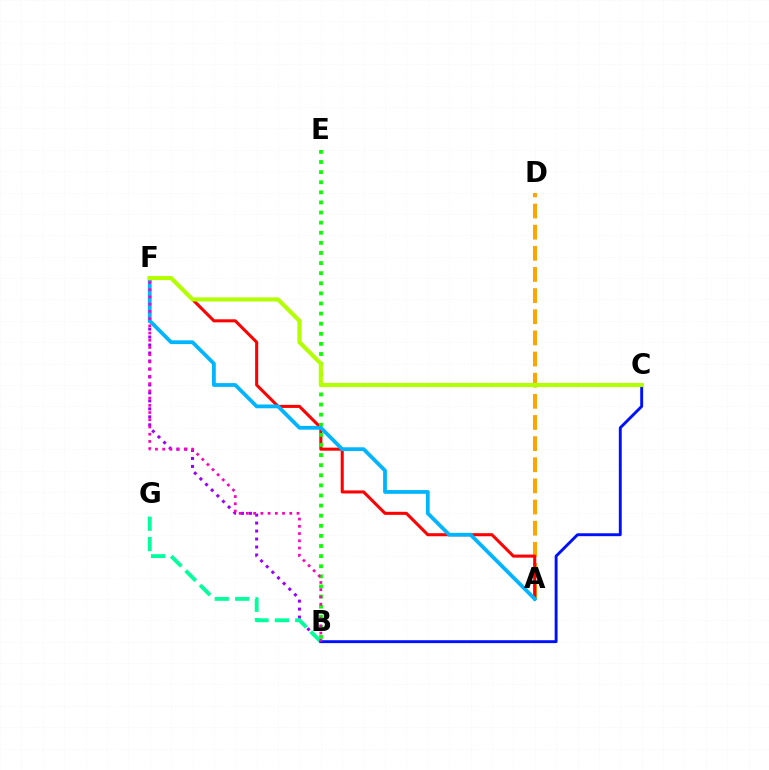{('A', 'D'): [{'color': '#ffa500', 'line_style': 'dashed', 'thickness': 2.87}], ('A', 'F'): [{'color': '#ff0000', 'line_style': 'solid', 'thickness': 2.2}, {'color': '#00b5ff', 'line_style': 'solid', 'thickness': 2.72}], ('B', 'E'): [{'color': '#08ff00', 'line_style': 'dotted', 'thickness': 2.75}], ('B', 'F'): [{'color': '#9b00ff', 'line_style': 'dotted', 'thickness': 2.17}, {'color': '#ff00bd', 'line_style': 'dotted', 'thickness': 1.96}], ('B', 'G'): [{'color': '#00ff9d', 'line_style': 'dashed', 'thickness': 2.77}], ('B', 'C'): [{'color': '#0010ff', 'line_style': 'solid', 'thickness': 2.09}], ('C', 'F'): [{'color': '#b3ff00', 'line_style': 'solid', 'thickness': 2.96}]}